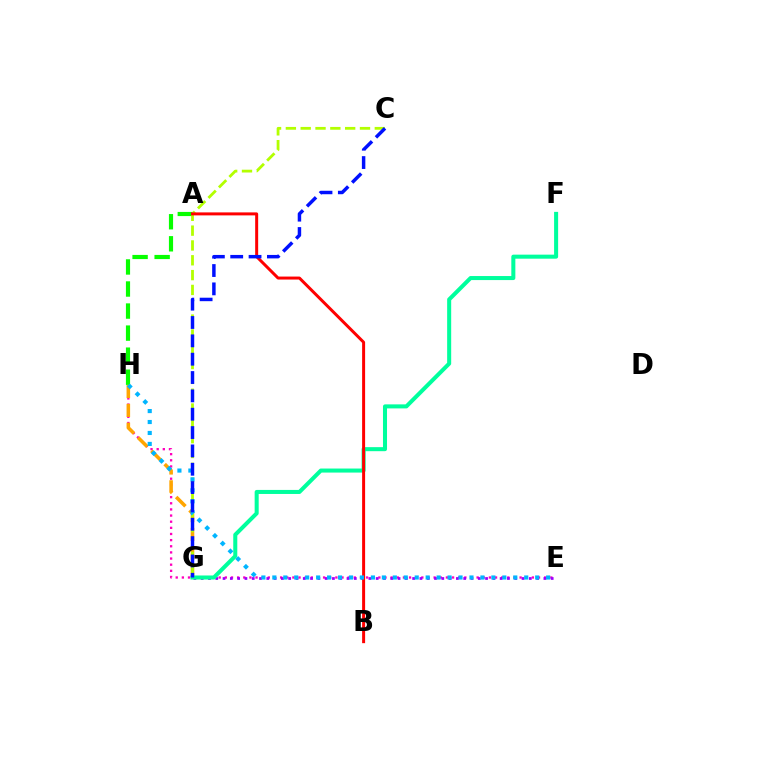{('A', 'H'): [{'color': '#08ff00', 'line_style': 'dashed', 'thickness': 3.0}], ('E', 'H'): [{'color': '#ff00bd', 'line_style': 'dotted', 'thickness': 1.67}, {'color': '#00b5ff', 'line_style': 'dotted', 'thickness': 2.98}], ('G', 'H'): [{'color': '#ffa500', 'line_style': 'dashed', 'thickness': 2.56}], ('E', 'G'): [{'color': '#9b00ff', 'line_style': 'dotted', 'thickness': 1.98}], ('C', 'G'): [{'color': '#b3ff00', 'line_style': 'dashed', 'thickness': 2.01}, {'color': '#0010ff', 'line_style': 'dashed', 'thickness': 2.49}], ('F', 'G'): [{'color': '#00ff9d', 'line_style': 'solid', 'thickness': 2.91}], ('A', 'B'): [{'color': '#ff0000', 'line_style': 'solid', 'thickness': 2.15}]}